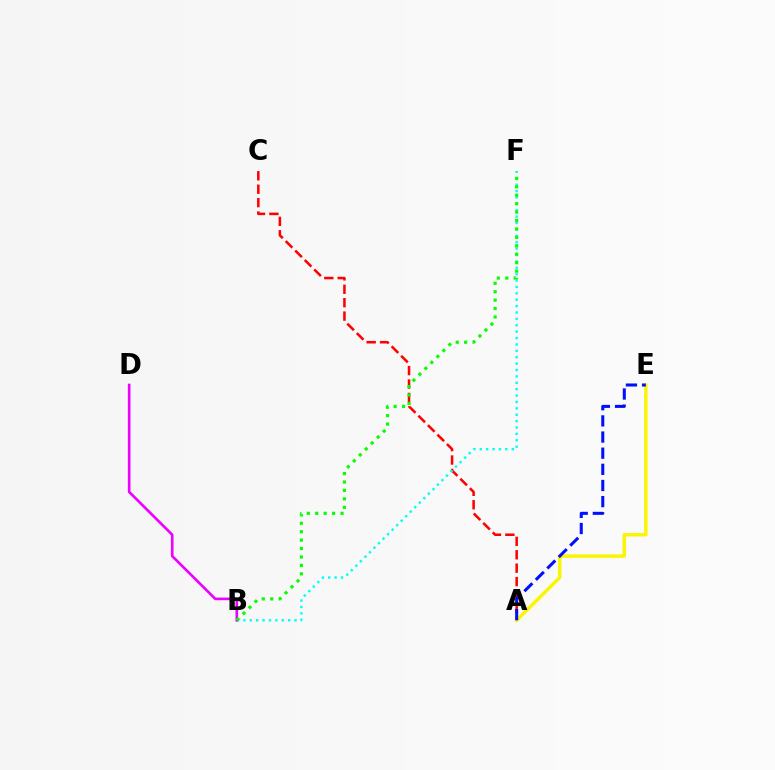{('A', 'C'): [{'color': '#ff0000', 'line_style': 'dashed', 'thickness': 1.82}], ('A', 'E'): [{'color': '#fcf500', 'line_style': 'solid', 'thickness': 2.49}, {'color': '#0010ff', 'line_style': 'dashed', 'thickness': 2.19}], ('B', 'F'): [{'color': '#00fff6', 'line_style': 'dotted', 'thickness': 1.74}, {'color': '#08ff00', 'line_style': 'dotted', 'thickness': 2.29}], ('B', 'D'): [{'color': '#ee00ff', 'line_style': 'solid', 'thickness': 1.9}]}